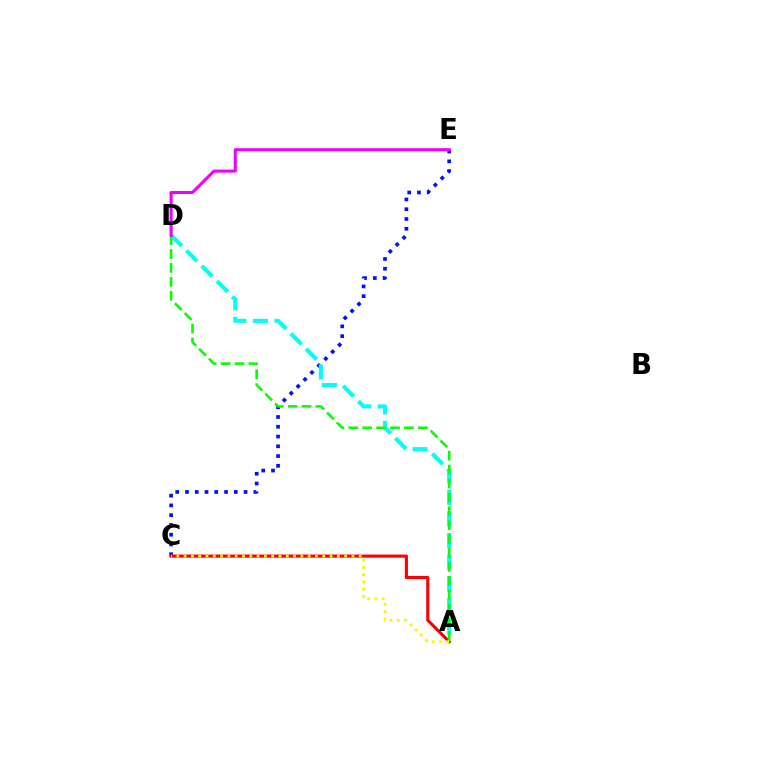{('C', 'E'): [{'color': '#0010ff', 'line_style': 'dotted', 'thickness': 2.65}], ('A', 'D'): [{'color': '#00fff6', 'line_style': 'dashed', 'thickness': 2.94}, {'color': '#08ff00', 'line_style': 'dashed', 'thickness': 1.89}], ('A', 'C'): [{'color': '#ff0000', 'line_style': 'solid', 'thickness': 2.23}, {'color': '#fcf500', 'line_style': 'dotted', 'thickness': 1.98}], ('D', 'E'): [{'color': '#ee00ff', 'line_style': 'solid', 'thickness': 2.21}]}